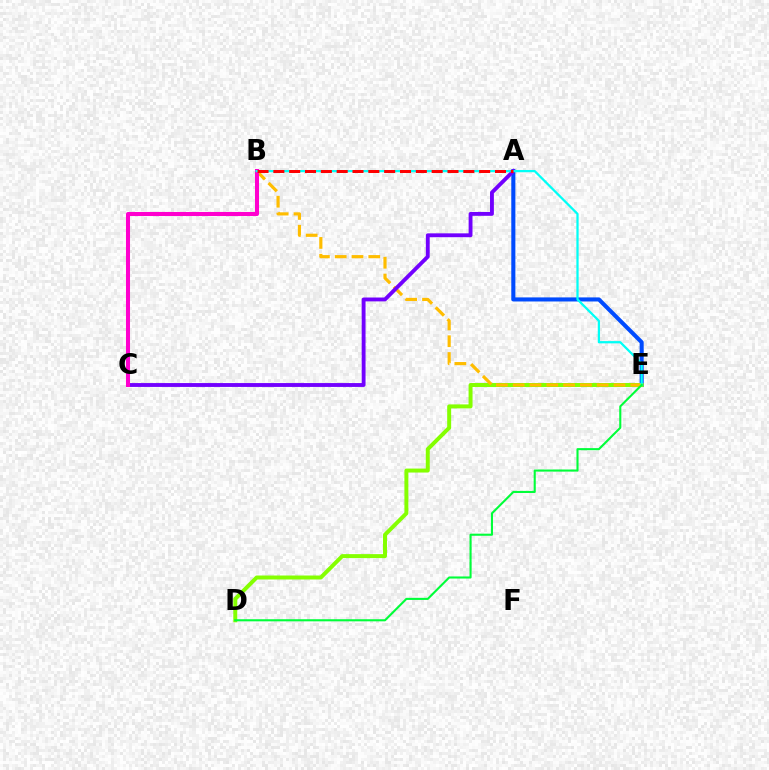{('A', 'E'): [{'color': '#004bff', 'line_style': 'solid', 'thickness': 2.93}], ('D', 'E'): [{'color': '#84ff00', 'line_style': 'solid', 'thickness': 2.86}, {'color': '#00ff39', 'line_style': 'solid', 'thickness': 1.51}], ('B', 'E'): [{'color': '#ffbd00', 'line_style': 'dashed', 'thickness': 2.28}, {'color': '#00fff6', 'line_style': 'solid', 'thickness': 1.62}], ('A', 'C'): [{'color': '#7200ff', 'line_style': 'solid', 'thickness': 2.78}], ('B', 'C'): [{'color': '#ff00cf', 'line_style': 'solid', 'thickness': 2.91}], ('A', 'B'): [{'color': '#ff0000', 'line_style': 'dashed', 'thickness': 2.15}]}